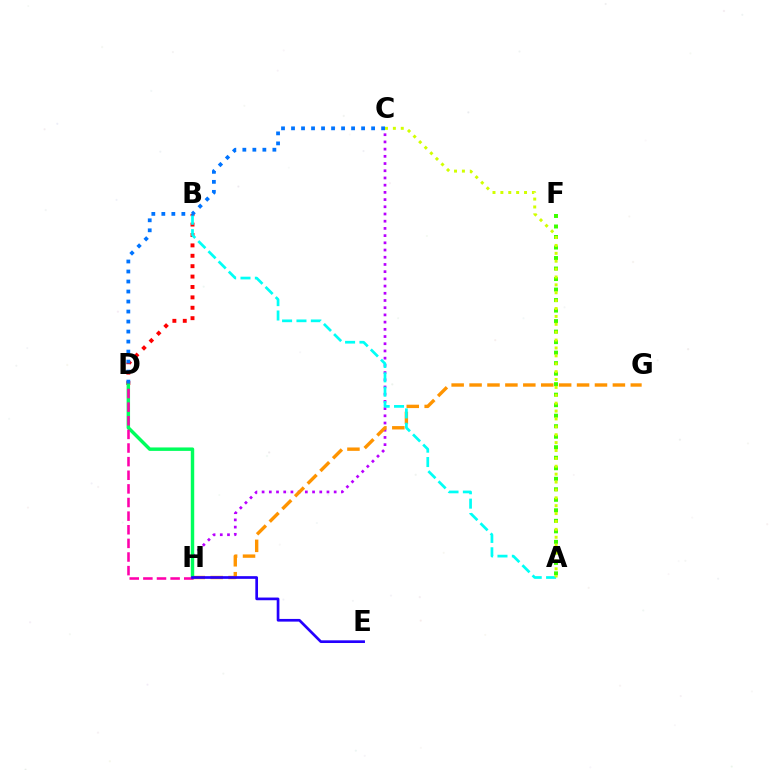{('C', 'H'): [{'color': '#b900ff', 'line_style': 'dotted', 'thickness': 1.96}], ('A', 'F'): [{'color': '#3dff00', 'line_style': 'dotted', 'thickness': 2.86}], ('B', 'D'): [{'color': '#ff0000', 'line_style': 'dotted', 'thickness': 2.83}], ('G', 'H'): [{'color': '#ff9400', 'line_style': 'dashed', 'thickness': 2.43}], ('D', 'H'): [{'color': '#00ff5c', 'line_style': 'solid', 'thickness': 2.48}, {'color': '#ff00ac', 'line_style': 'dashed', 'thickness': 1.85}], ('A', 'B'): [{'color': '#00fff6', 'line_style': 'dashed', 'thickness': 1.95}], ('E', 'H'): [{'color': '#2500ff', 'line_style': 'solid', 'thickness': 1.94}], ('A', 'C'): [{'color': '#d1ff00', 'line_style': 'dotted', 'thickness': 2.14}], ('C', 'D'): [{'color': '#0074ff', 'line_style': 'dotted', 'thickness': 2.72}]}